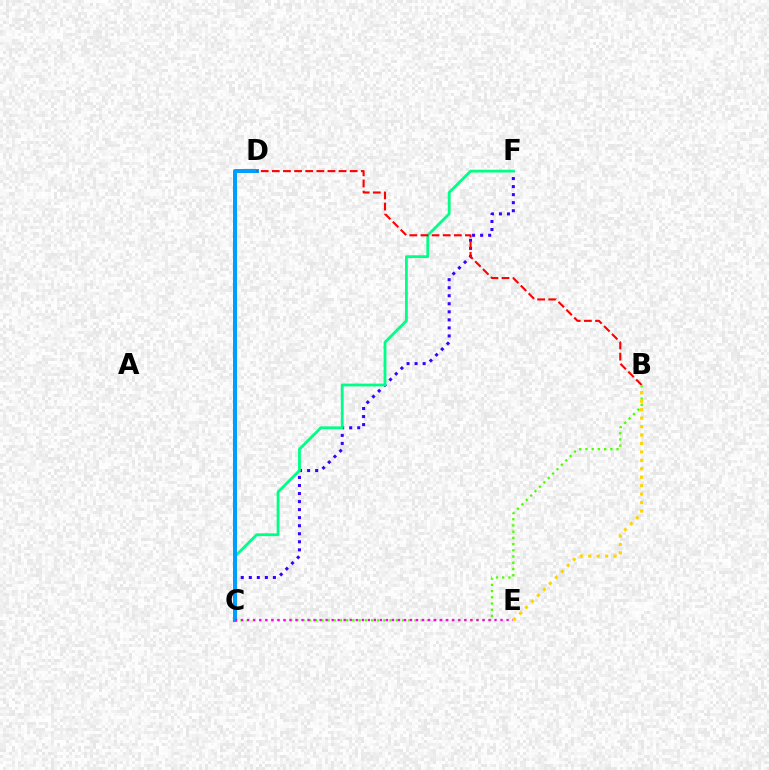{('B', 'C'): [{'color': '#4fff00', 'line_style': 'dotted', 'thickness': 1.69}], ('C', 'F'): [{'color': '#3700ff', 'line_style': 'dotted', 'thickness': 2.18}, {'color': '#00ff86', 'line_style': 'solid', 'thickness': 2.02}], ('C', 'D'): [{'color': '#009eff', 'line_style': 'solid', 'thickness': 2.87}], ('C', 'E'): [{'color': '#ff00ed', 'line_style': 'dotted', 'thickness': 1.64}], ('B', 'D'): [{'color': '#ff0000', 'line_style': 'dashed', 'thickness': 1.51}], ('B', 'E'): [{'color': '#ffd500', 'line_style': 'dotted', 'thickness': 2.3}]}